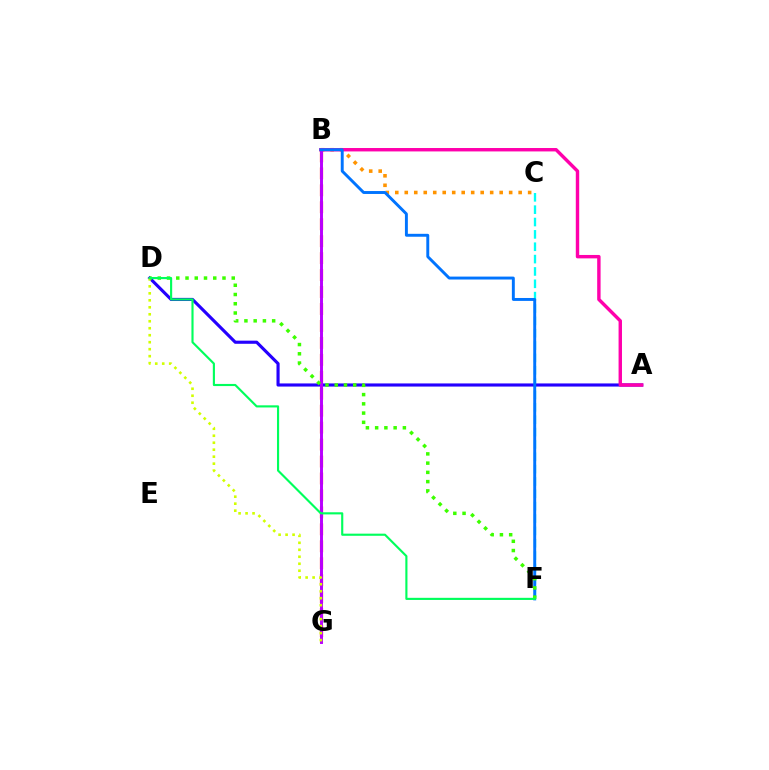{('B', 'C'): [{'color': '#ff9400', 'line_style': 'dotted', 'thickness': 2.58}], ('B', 'G'): [{'color': '#ff0000', 'line_style': 'dashed', 'thickness': 2.3}, {'color': '#b900ff', 'line_style': 'solid', 'thickness': 2.12}], ('C', 'F'): [{'color': '#00fff6', 'line_style': 'dashed', 'thickness': 1.68}], ('A', 'D'): [{'color': '#2500ff', 'line_style': 'solid', 'thickness': 2.26}], ('A', 'B'): [{'color': '#ff00ac', 'line_style': 'solid', 'thickness': 2.46}], ('D', 'G'): [{'color': '#d1ff00', 'line_style': 'dotted', 'thickness': 1.9}], ('B', 'F'): [{'color': '#0074ff', 'line_style': 'solid', 'thickness': 2.1}], ('D', 'F'): [{'color': '#3dff00', 'line_style': 'dotted', 'thickness': 2.51}, {'color': '#00ff5c', 'line_style': 'solid', 'thickness': 1.54}]}